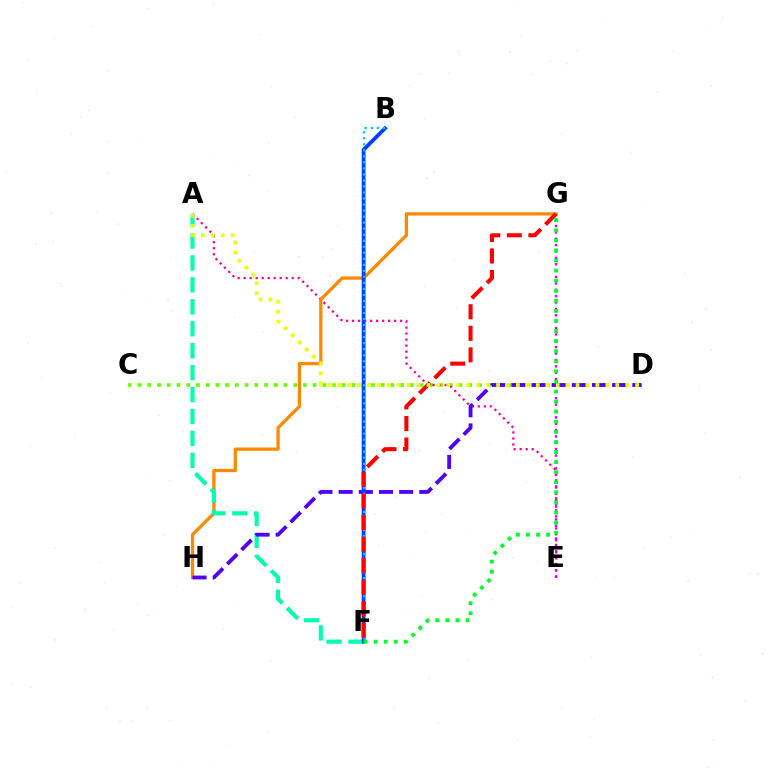{('C', 'D'): [{'color': '#66ff00', 'line_style': 'dotted', 'thickness': 2.64}], ('A', 'E'): [{'color': '#ff00a0', 'line_style': 'dotted', 'thickness': 1.63}], ('G', 'H'): [{'color': '#ff8800', 'line_style': 'solid', 'thickness': 2.35}], ('E', 'G'): [{'color': '#d600ff', 'line_style': 'dotted', 'thickness': 1.73}], ('A', 'F'): [{'color': '#00ffaf', 'line_style': 'dashed', 'thickness': 2.98}], ('D', 'H'): [{'color': '#4f00ff', 'line_style': 'dashed', 'thickness': 2.74}], ('B', 'F'): [{'color': '#003fff', 'line_style': 'solid', 'thickness': 2.74}, {'color': '#00c7ff', 'line_style': 'dotted', 'thickness': 1.64}], ('F', 'G'): [{'color': '#ff0000', 'line_style': 'dashed', 'thickness': 2.93}, {'color': '#00ff27', 'line_style': 'dotted', 'thickness': 2.74}], ('A', 'D'): [{'color': '#eeff00', 'line_style': 'dotted', 'thickness': 2.7}]}